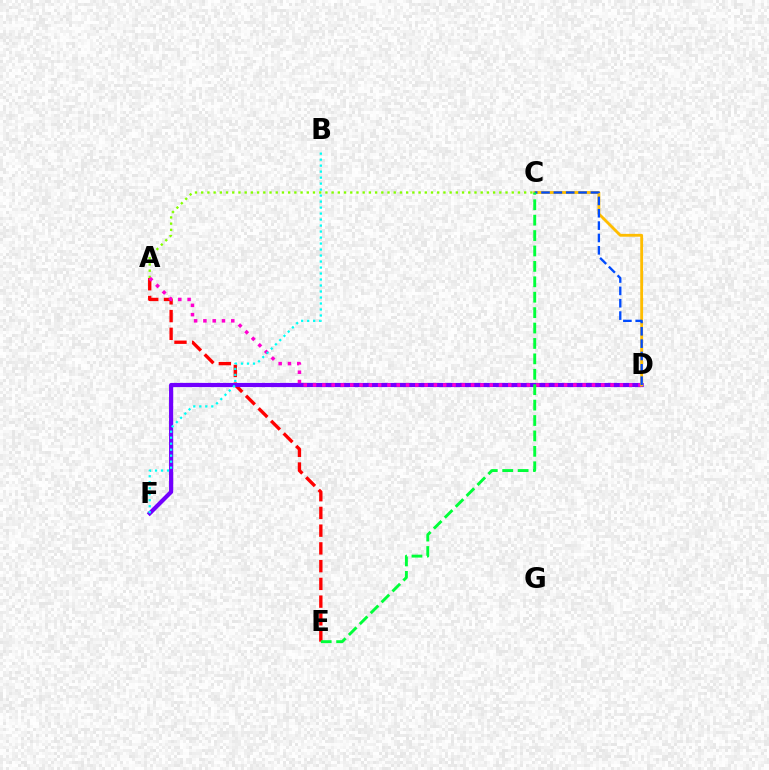{('A', 'E'): [{'color': '#ff0000', 'line_style': 'dashed', 'thickness': 2.41}], ('D', 'F'): [{'color': '#7200ff', 'line_style': 'solid', 'thickness': 3.0}], ('A', 'C'): [{'color': '#84ff00', 'line_style': 'dotted', 'thickness': 1.69}], ('A', 'D'): [{'color': '#ff00cf', 'line_style': 'dotted', 'thickness': 2.53}], ('B', 'F'): [{'color': '#00fff6', 'line_style': 'dotted', 'thickness': 1.63}], ('C', 'D'): [{'color': '#ffbd00', 'line_style': 'solid', 'thickness': 2.04}, {'color': '#004bff', 'line_style': 'dashed', 'thickness': 1.68}], ('C', 'E'): [{'color': '#00ff39', 'line_style': 'dashed', 'thickness': 2.09}]}